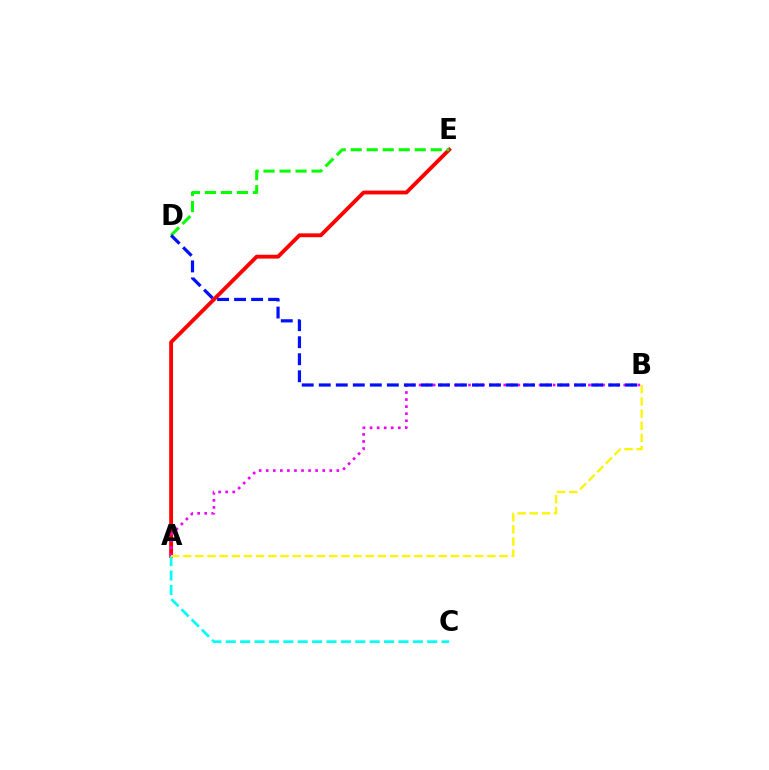{('A', 'E'): [{'color': '#ff0000', 'line_style': 'solid', 'thickness': 2.77}], ('D', 'E'): [{'color': '#08ff00', 'line_style': 'dashed', 'thickness': 2.17}], ('A', 'B'): [{'color': '#ee00ff', 'line_style': 'dotted', 'thickness': 1.92}, {'color': '#fcf500', 'line_style': 'dashed', 'thickness': 1.65}], ('A', 'C'): [{'color': '#00fff6', 'line_style': 'dashed', 'thickness': 1.95}], ('B', 'D'): [{'color': '#0010ff', 'line_style': 'dashed', 'thickness': 2.31}]}